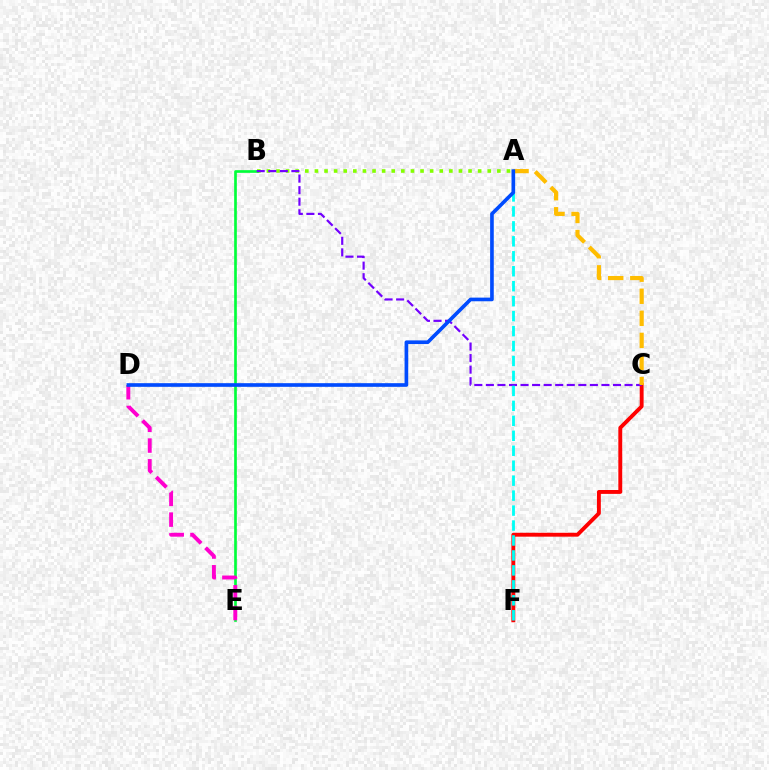{('A', 'B'): [{'color': '#84ff00', 'line_style': 'dotted', 'thickness': 2.61}], ('B', 'E'): [{'color': '#00ff39', 'line_style': 'solid', 'thickness': 1.92}], ('C', 'F'): [{'color': '#ff0000', 'line_style': 'solid', 'thickness': 2.8}], ('B', 'C'): [{'color': '#7200ff', 'line_style': 'dashed', 'thickness': 1.57}], ('A', 'F'): [{'color': '#00fff6', 'line_style': 'dashed', 'thickness': 2.03}], ('D', 'E'): [{'color': '#ff00cf', 'line_style': 'dashed', 'thickness': 2.82}], ('A', 'C'): [{'color': '#ffbd00', 'line_style': 'dashed', 'thickness': 3.0}], ('A', 'D'): [{'color': '#004bff', 'line_style': 'solid', 'thickness': 2.63}]}